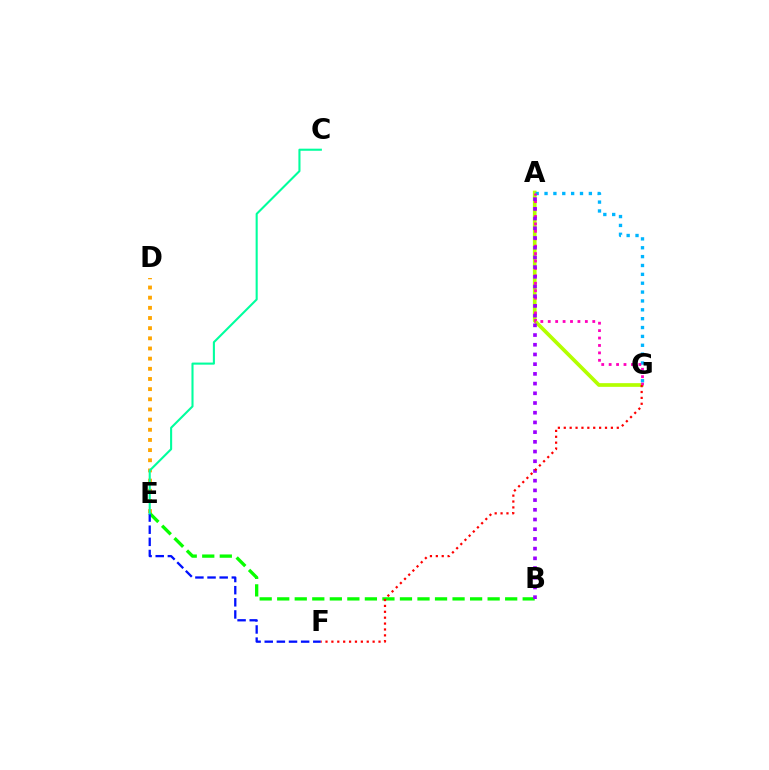{('D', 'E'): [{'color': '#ffa500', 'line_style': 'dotted', 'thickness': 2.76}], ('A', 'G'): [{'color': '#b3ff00', 'line_style': 'solid', 'thickness': 2.65}, {'color': '#00b5ff', 'line_style': 'dotted', 'thickness': 2.41}, {'color': '#ff00bd', 'line_style': 'dotted', 'thickness': 2.02}], ('B', 'E'): [{'color': '#08ff00', 'line_style': 'dashed', 'thickness': 2.38}], ('E', 'F'): [{'color': '#0010ff', 'line_style': 'dashed', 'thickness': 1.65}], ('A', 'B'): [{'color': '#9b00ff', 'line_style': 'dotted', 'thickness': 2.64}], ('F', 'G'): [{'color': '#ff0000', 'line_style': 'dotted', 'thickness': 1.6}], ('C', 'E'): [{'color': '#00ff9d', 'line_style': 'solid', 'thickness': 1.51}]}